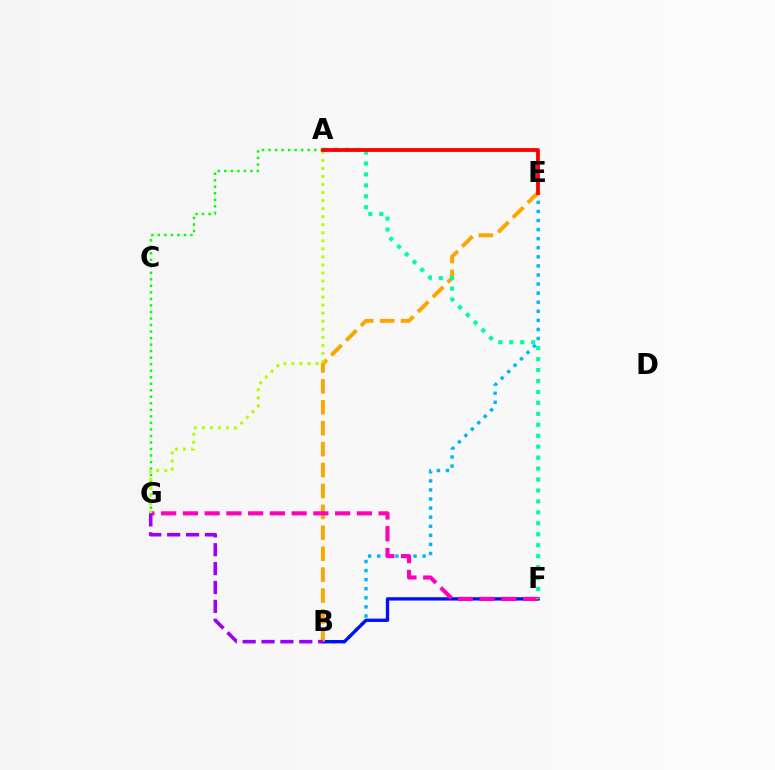{('B', 'E'): [{'color': '#00b5ff', 'line_style': 'dotted', 'thickness': 2.47}, {'color': '#ffa500', 'line_style': 'dashed', 'thickness': 2.84}], ('B', 'F'): [{'color': '#0010ff', 'line_style': 'solid', 'thickness': 2.4}], ('F', 'G'): [{'color': '#ff00bd', 'line_style': 'dashed', 'thickness': 2.95}], ('A', 'G'): [{'color': '#08ff00', 'line_style': 'dotted', 'thickness': 1.77}, {'color': '#b3ff00', 'line_style': 'dotted', 'thickness': 2.18}], ('A', 'F'): [{'color': '#00ff9d', 'line_style': 'dotted', 'thickness': 2.98}], ('B', 'G'): [{'color': '#9b00ff', 'line_style': 'dashed', 'thickness': 2.56}], ('A', 'E'): [{'color': '#ff0000', 'line_style': 'solid', 'thickness': 2.74}]}